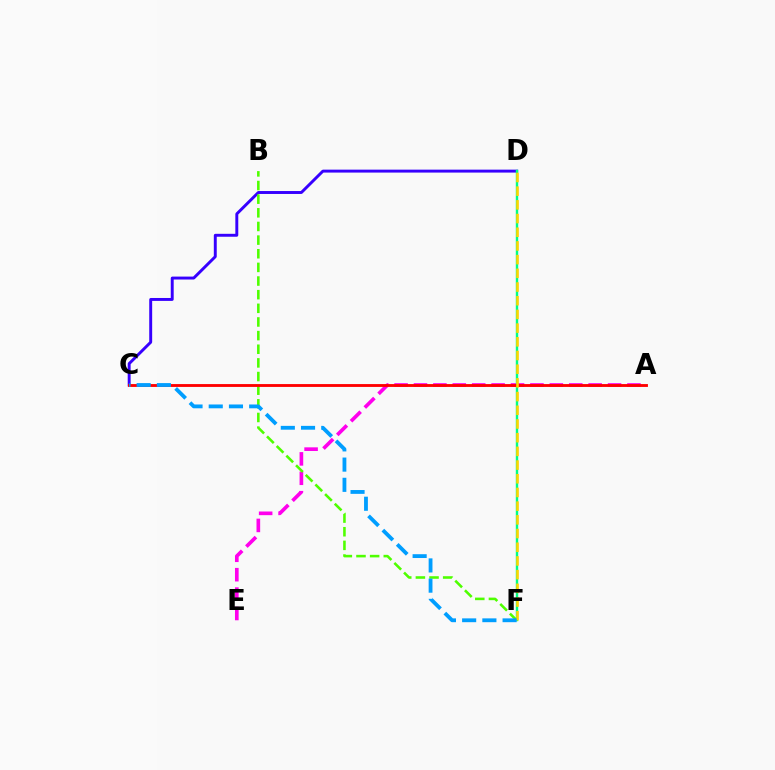{('C', 'D'): [{'color': '#3700ff', 'line_style': 'solid', 'thickness': 2.11}], ('A', 'E'): [{'color': '#ff00ed', 'line_style': 'dashed', 'thickness': 2.64}], ('B', 'F'): [{'color': '#4fff00', 'line_style': 'dashed', 'thickness': 1.85}], ('D', 'F'): [{'color': '#00ff86', 'line_style': 'solid', 'thickness': 1.74}, {'color': '#ffd500', 'line_style': 'dashed', 'thickness': 1.86}], ('A', 'C'): [{'color': '#ff0000', 'line_style': 'solid', 'thickness': 2.05}], ('C', 'F'): [{'color': '#009eff', 'line_style': 'dashed', 'thickness': 2.75}]}